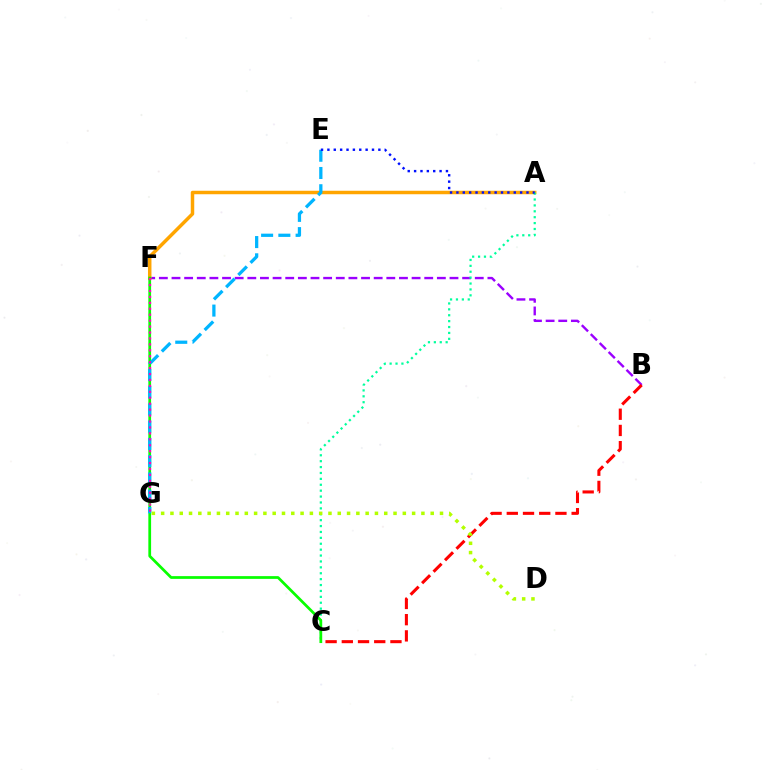{('B', 'F'): [{'color': '#9b00ff', 'line_style': 'dashed', 'thickness': 1.72}], ('A', 'F'): [{'color': '#ffa500', 'line_style': 'solid', 'thickness': 2.5}], ('A', 'C'): [{'color': '#00ff9d', 'line_style': 'dotted', 'thickness': 1.6}], ('C', 'F'): [{'color': '#08ff00', 'line_style': 'solid', 'thickness': 1.98}], ('E', 'G'): [{'color': '#00b5ff', 'line_style': 'dashed', 'thickness': 2.34}], ('B', 'C'): [{'color': '#ff0000', 'line_style': 'dashed', 'thickness': 2.2}], ('F', 'G'): [{'color': '#ff00bd', 'line_style': 'dotted', 'thickness': 1.61}], ('D', 'G'): [{'color': '#b3ff00', 'line_style': 'dotted', 'thickness': 2.53}], ('A', 'E'): [{'color': '#0010ff', 'line_style': 'dotted', 'thickness': 1.73}]}